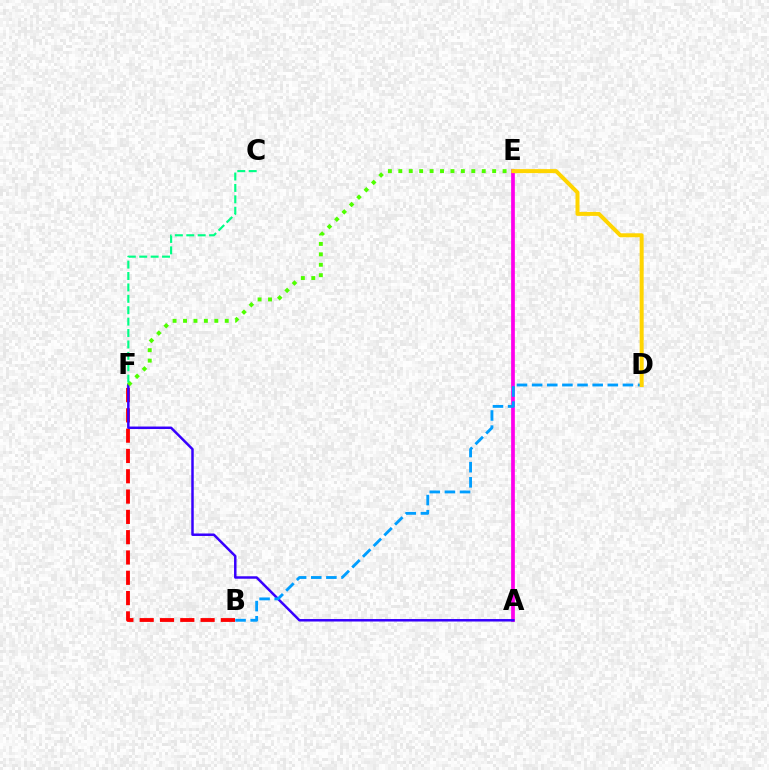{('B', 'F'): [{'color': '#ff0000', 'line_style': 'dashed', 'thickness': 2.76}], ('A', 'E'): [{'color': '#ff00ed', 'line_style': 'solid', 'thickness': 2.68}], ('A', 'F'): [{'color': '#3700ff', 'line_style': 'solid', 'thickness': 1.79}], ('B', 'D'): [{'color': '#009eff', 'line_style': 'dashed', 'thickness': 2.06}], ('E', 'F'): [{'color': '#4fff00', 'line_style': 'dotted', 'thickness': 2.83}], ('D', 'E'): [{'color': '#ffd500', 'line_style': 'solid', 'thickness': 2.87}], ('C', 'F'): [{'color': '#00ff86', 'line_style': 'dashed', 'thickness': 1.55}]}